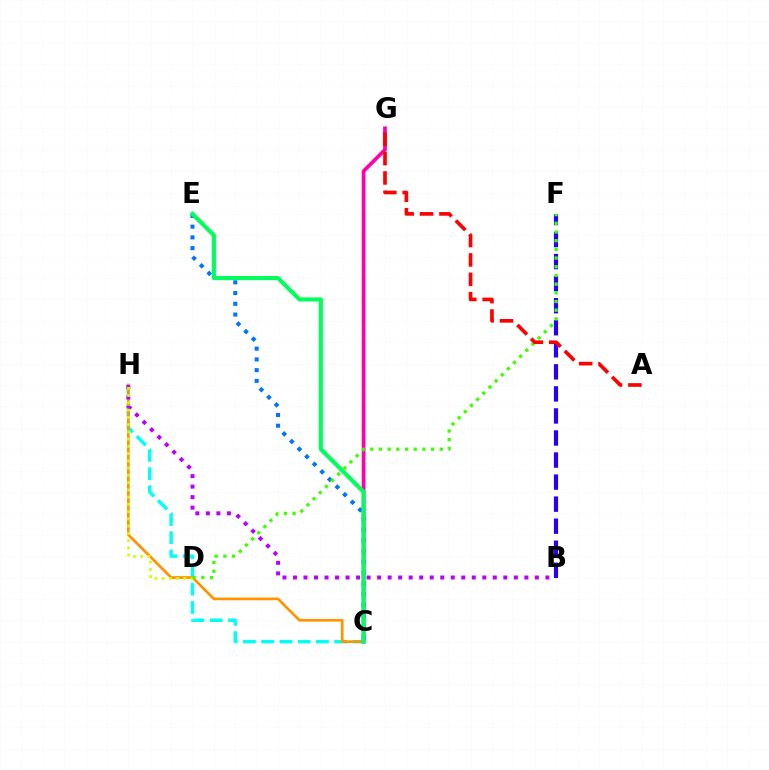{('C', 'H'): [{'color': '#00fff6', 'line_style': 'dashed', 'thickness': 2.48}, {'color': '#ff9400', 'line_style': 'solid', 'thickness': 1.95}], ('B', 'F'): [{'color': '#2500ff', 'line_style': 'dashed', 'thickness': 3.0}], ('C', 'E'): [{'color': '#0074ff', 'line_style': 'dotted', 'thickness': 2.92}, {'color': '#00ff5c', 'line_style': 'solid', 'thickness': 2.97}], ('C', 'G'): [{'color': '#ff00ac', 'line_style': 'solid', 'thickness': 2.68}], ('B', 'H'): [{'color': '#b900ff', 'line_style': 'dotted', 'thickness': 2.86}], ('D', 'H'): [{'color': '#d1ff00', 'line_style': 'dotted', 'thickness': 1.97}], ('D', 'F'): [{'color': '#3dff00', 'line_style': 'dotted', 'thickness': 2.36}], ('A', 'G'): [{'color': '#ff0000', 'line_style': 'dashed', 'thickness': 2.63}]}